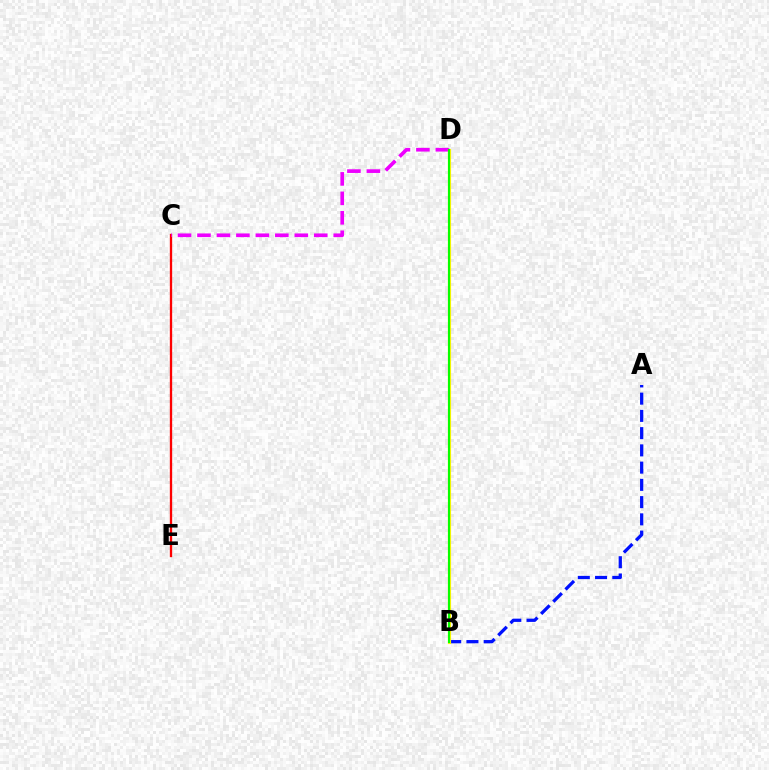{('C', 'E'): [{'color': '#ff0000', 'line_style': 'solid', 'thickness': 1.67}], ('C', 'D'): [{'color': '#ee00ff', 'line_style': 'dashed', 'thickness': 2.64}], ('B', 'D'): [{'color': '#00fff6', 'line_style': 'solid', 'thickness': 1.82}, {'color': '#fcf500', 'line_style': 'solid', 'thickness': 2.28}, {'color': '#08ff00', 'line_style': 'solid', 'thickness': 1.52}], ('A', 'B'): [{'color': '#0010ff', 'line_style': 'dashed', 'thickness': 2.34}]}